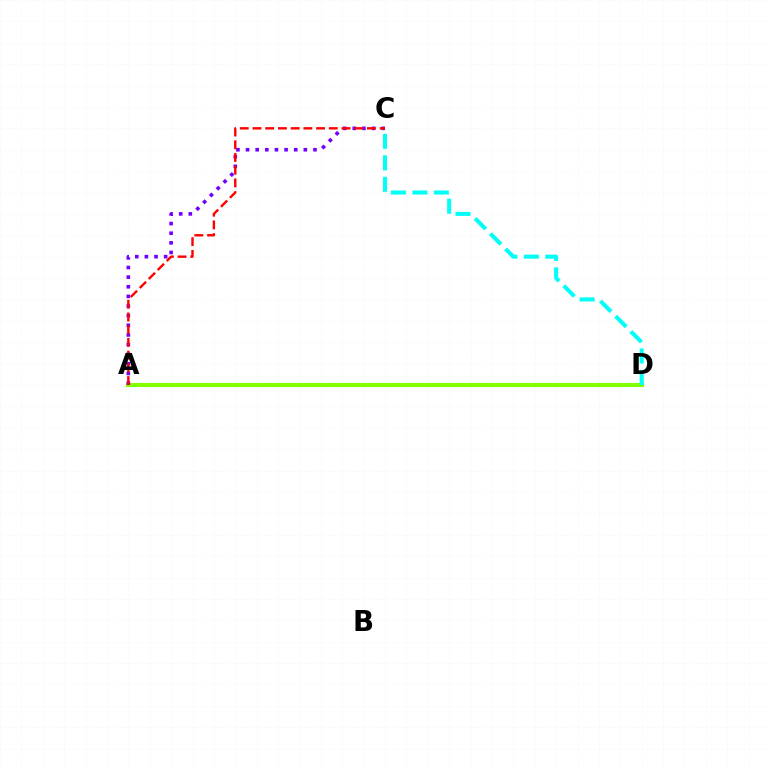{('A', 'D'): [{'color': '#84ff00', 'line_style': 'solid', 'thickness': 2.94}], ('A', 'C'): [{'color': '#7200ff', 'line_style': 'dotted', 'thickness': 2.62}, {'color': '#ff0000', 'line_style': 'dashed', 'thickness': 1.73}], ('C', 'D'): [{'color': '#00fff6', 'line_style': 'dashed', 'thickness': 2.92}]}